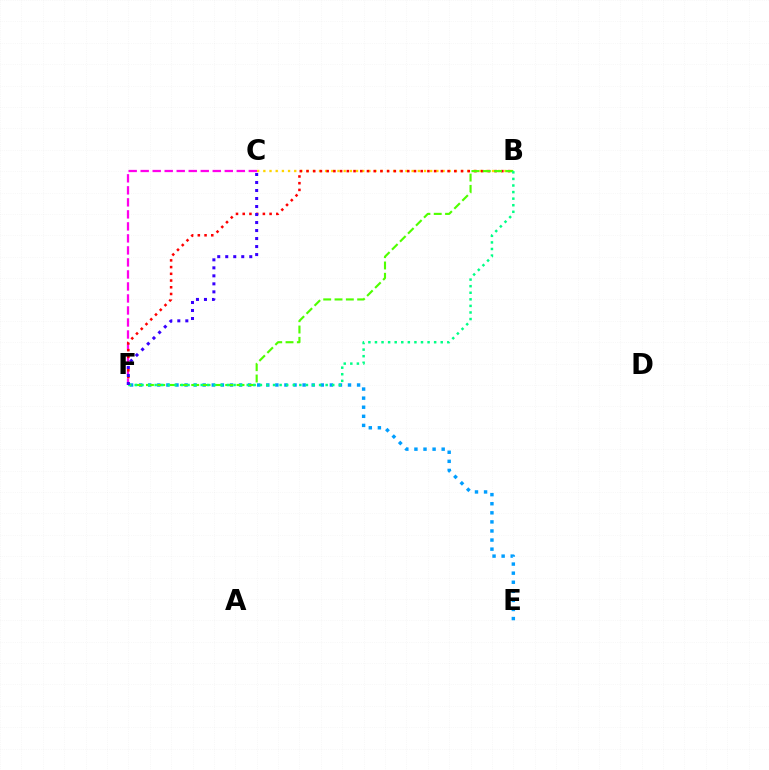{('C', 'F'): [{'color': '#ff00ed', 'line_style': 'dashed', 'thickness': 1.63}, {'color': '#3700ff', 'line_style': 'dotted', 'thickness': 2.18}], ('E', 'F'): [{'color': '#009eff', 'line_style': 'dotted', 'thickness': 2.47}], ('B', 'C'): [{'color': '#ffd500', 'line_style': 'dotted', 'thickness': 1.68}], ('B', 'F'): [{'color': '#ff0000', 'line_style': 'dotted', 'thickness': 1.83}, {'color': '#4fff00', 'line_style': 'dashed', 'thickness': 1.54}, {'color': '#00ff86', 'line_style': 'dotted', 'thickness': 1.79}]}